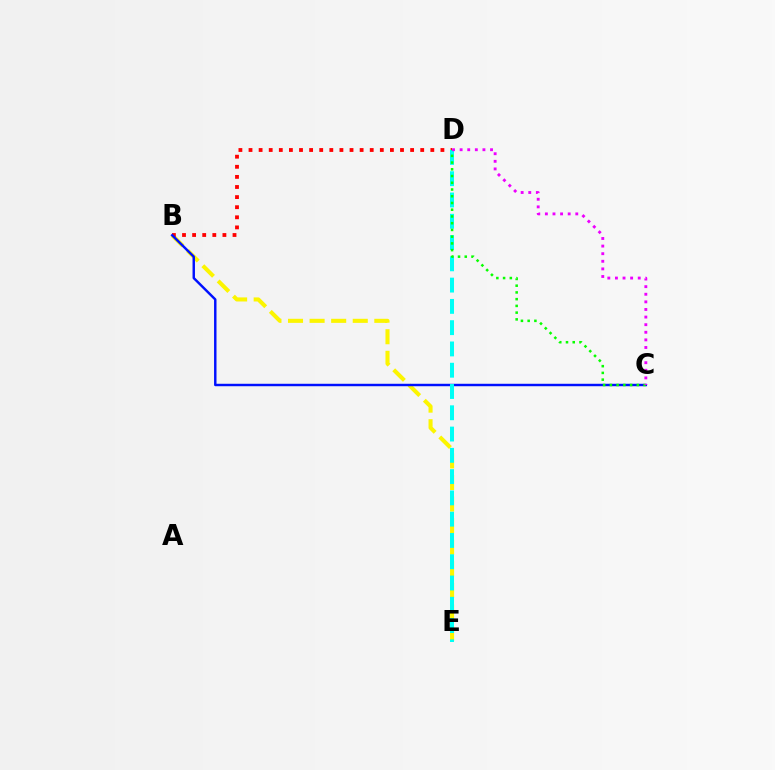{('B', 'E'): [{'color': '#fcf500', 'line_style': 'dashed', 'thickness': 2.93}], ('B', 'D'): [{'color': '#ff0000', 'line_style': 'dotted', 'thickness': 2.74}], ('B', 'C'): [{'color': '#0010ff', 'line_style': 'solid', 'thickness': 1.76}], ('D', 'E'): [{'color': '#00fff6', 'line_style': 'dashed', 'thickness': 2.89}], ('C', 'D'): [{'color': '#08ff00', 'line_style': 'dotted', 'thickness': 1.83}, {'color': '#ee00ff', 'line_style': 'dotted', 'thickness': 2.07}]}